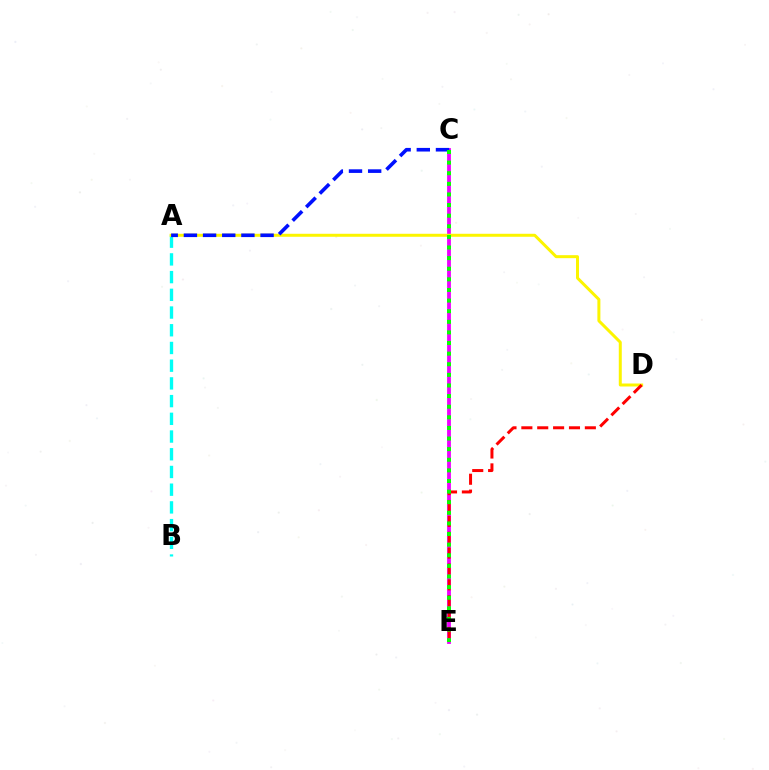{('A', 'B'): [{'color': '#00fff6', 'line_style': 'dashed', 'thickness': 2.41}], ('C', 'E'): [{'color': '#ee00ff', 'line_style': 'solid', 'thickness': 2.74}, {'color': '#08ff00', 'line_style': 'dotted', 'thickness': 2.88}], ('A', 'D'): [{'color': '#fcf500', 'line_style': 'solid', 'thickness': 2.16}], ('D', 'E'): [{'color': '#ff0000', 'line_style': 'dashed', 'thickness': 2.16}], ('A', 'C'): [{'color': '#0010ff', 'line_style': 'dashed', 'thickness': 2.6}]}